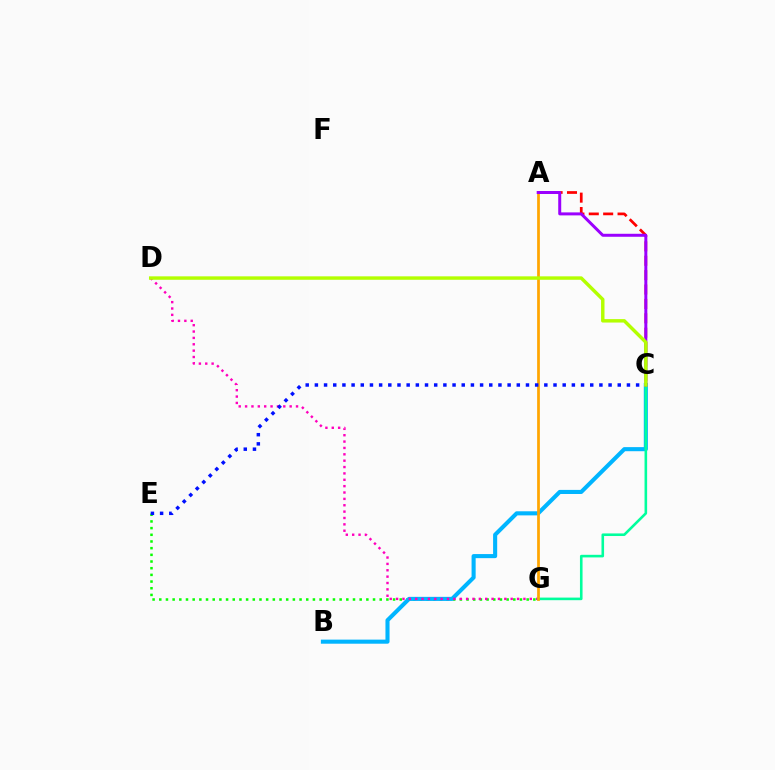{('E', 'G'): [{'color': '#08ff00', 'line_style': 'dotted', 'thickness': 1.81}], ('B', 'C'): [{'color': '#00b5ff', 'line_style': 'solid', 'thickness': 2.94}], ('A', 'C'): [{'color': '#ff0000', 'line_style': 'dashed', 'thickness': 1.95}, {'color': '#9b00ff', 'line_style': 'solid', 'thickness': 2.15}], ('D', 'G'): [{'color': '#ff00bd', 'line_style': 'dotted', 'thickness': 1.73}], ('C', 'G'): [{'color': '#00ff9d', 'line_style': 'solid', 'thickness': 1.87}], ('A', 'G'): [{'color': '#ffa500', 'line_style': 'solid', 'thickness': 1.97}], ('C', 'E'): [{'color': '#0010ff', 'line_style': 'dotted', 'thickness': 2.49}], ('C', 'D'): [{'color': '#b3ff00', 'line_style': 'solid', 'thickness': 2.47}]}